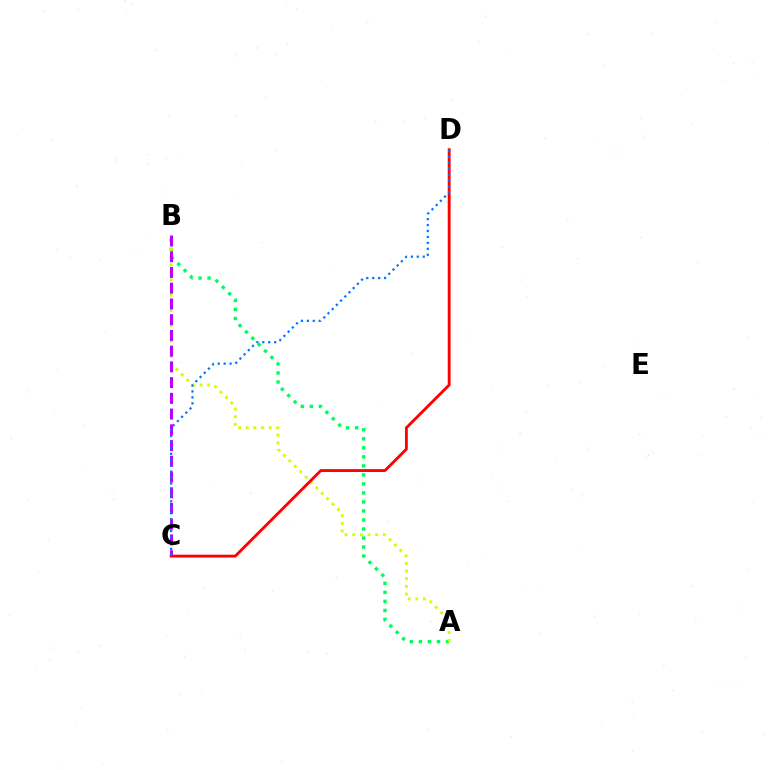{('A', 'B'): [{'color': '#00ff5c', 'line_style': 'dotted', 'thickness': 2.45}, {'color': '#d1ff00', 'line_style': 'dotted', 'thickness': 2.08}], ('B', 'C'): [{'color': '#b900ff', 'line_style': 'dashed', 'thickness': 2.14}], ('C', 'D'): [{'color': '#ff0000', 'line_style': 'solid', 'thickness': 2.05}, {'color': '#0074ff', 'line_style': 'dotted', 'thickness': 1.61}]}